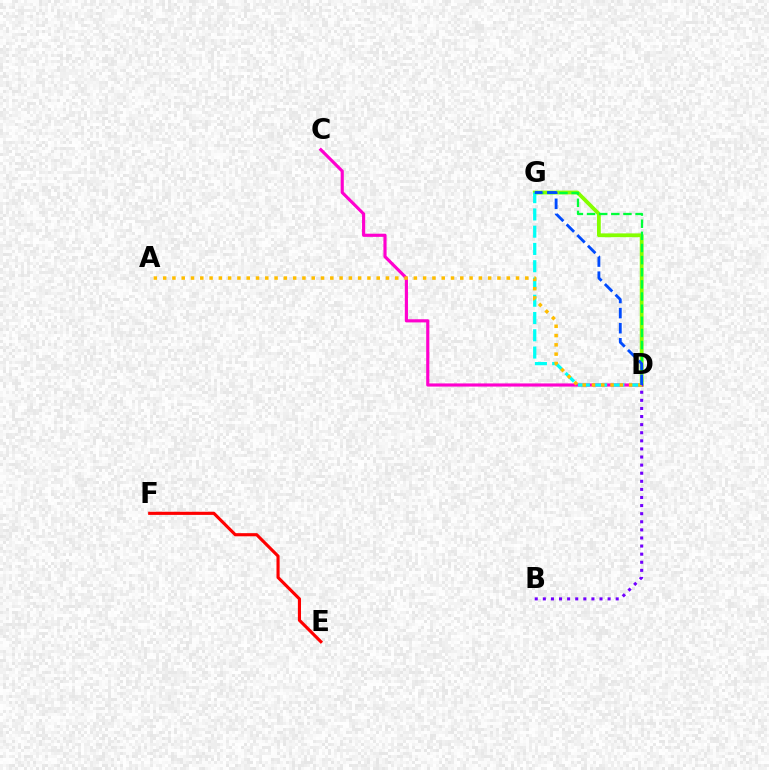{('D', 'G'): [{'color': '#84ff00', 'line_style': 'solid', 'thickness': 2.73}, {'color': '#00fff6', 'line_style': 'dashed', 'thickness': 2.35}, {'color': '#00ff39', 'line_style': 'dashed', 'thickness': 1.65}, {'color': '#004bff', 'line_style': 'dashed', 'thickness': 2.05}], ('C', 'D'): [{'color': '#ff00cf', 'line_style': 'solid', 'thickness': 2.27}], ('B', 'D'): [{'color': '#7200ff', 'line_style': 'dotted', 'thickness': 2.2}], ('A', 'D'): [{'color': '#ffbd00', 'line_style': 'dotted', 'thickness': 2.52}], ('E', 'F'): [{'color': '#ff0000', 'line_style': 'solid', 'thickness': 2.25}]}